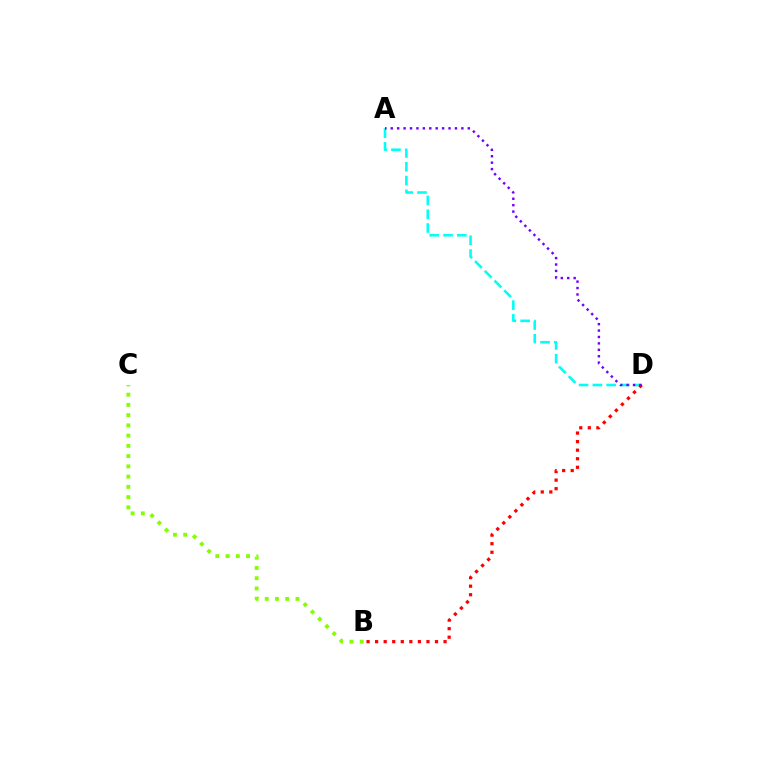{('A', 'D'): [{'color': '#00fff6', 'line_style': 'dashed', 'thickness': 1.87}, {'color': '#7200ff', 'line_style': 'dotted', 'thickness': 1.74}], ('B', 'D'): [{'color': '#ff0000', 'line_style': 'dotted', 'thickness': 2.32}], ('B', 'C'): [{'color': '#84ff00', 'line_style': 'dotted', 'thickness': 2.78}]}